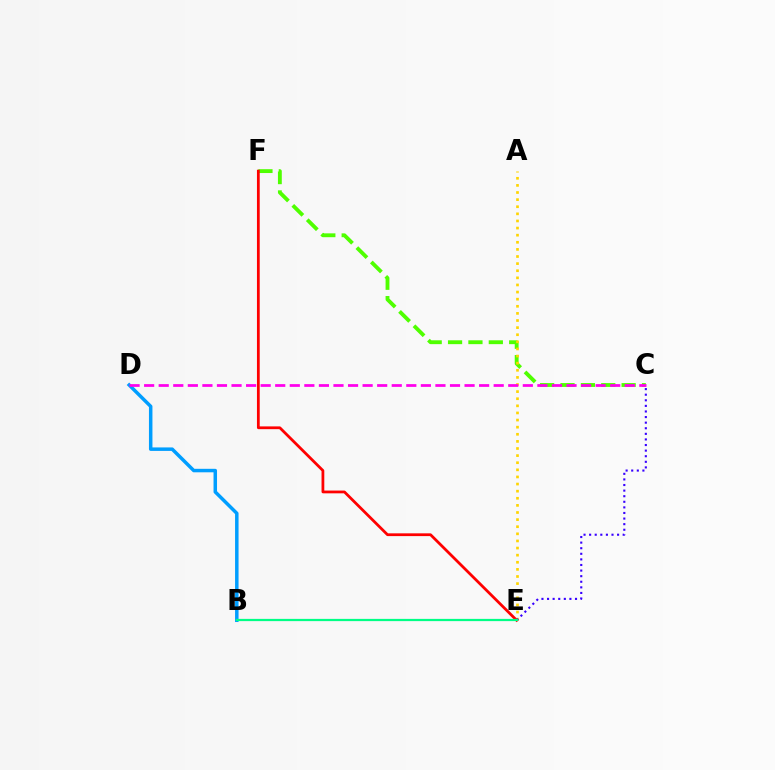{('B', 'D'): [{'color': '#009eff', 'line_style': 'solid', 'thickness': 2.51}], ('C', 'F'): [{'color': '#4fff00', 'line_style': 'dashed', 'thickness': 2.77}], ('A', 'E'): [{'color': '#ffd500', 'line_style': 'dotted', 'thickness': 1.93}], ('E', 'F'): [{'color': '#ff0000', 'line_style': 'solid', 'thickness': 1.99}], ('C', 'E'): [{'color': '#3700ff', 'line_style': 'dotted', 'thickness': 1.52}], ('B', 'E'): [{'color': '#00ff86', 'line_style': 'solid', 'thickness': 1.61}], ('C', 'D'): [{'color': '#ff00ed', 'line_style': 'dashed', 'thickness': 1.98}]}